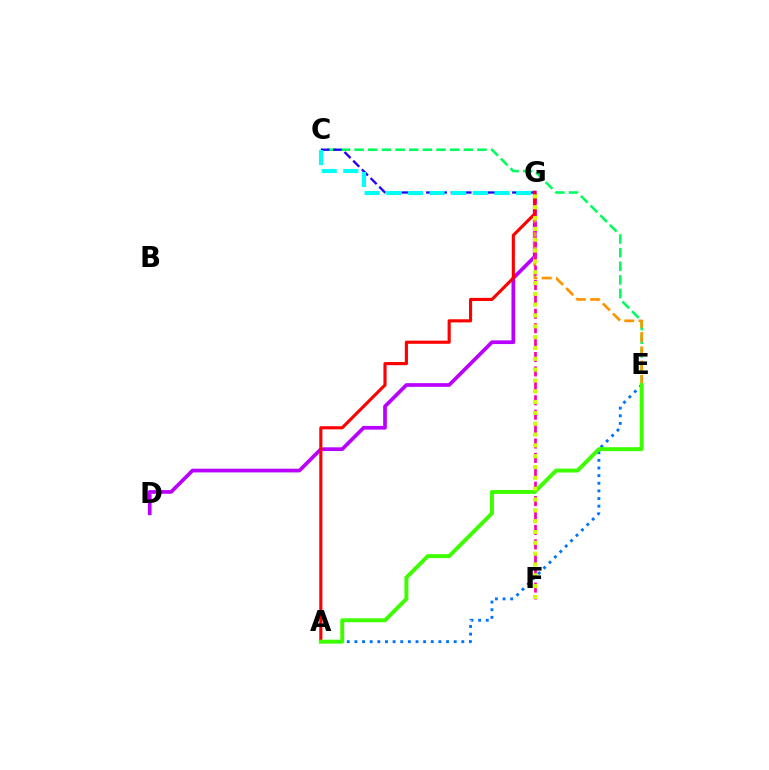{('D', 'G'): [{'color': '#b900ff', 'line_style': 'solid', 'thickness': 2.67}], ('C', 'E'): [{'color': '#00ff5c', 'line_style': 'dashed', 'thickness': 1.85}], ('A', 'E'): [{'color': '#0074ff', 'line_style': 'dotted', 'thickness': 2.07}, {'color': '#3dff00', 'line_style': 'solid', 'thickness': 2.84}], ('C', 'G'): [{'color': '#2500ff', 'line_style': 'dashed', 'thickness': 1.67}, {'color': '#00fff6', 'line_style': 'dashed', 'thickness': 2.94}], ('E', 'G'): [{'color': '#ff9400', 'line_style': 'dashed', 'thickness': 1.95}], ('F', 'G'): [{'color': '#ff00ac', 'line_style': 'dashed', 'thickness': 1.96}, {'color': '#d1ff00', 'line_style': 'dotted', 'thickness': 2.94}], ('A', 'G'): [{'color': '#ff0000', 'line_style': 'solid', 'thickness': 2.25}]}